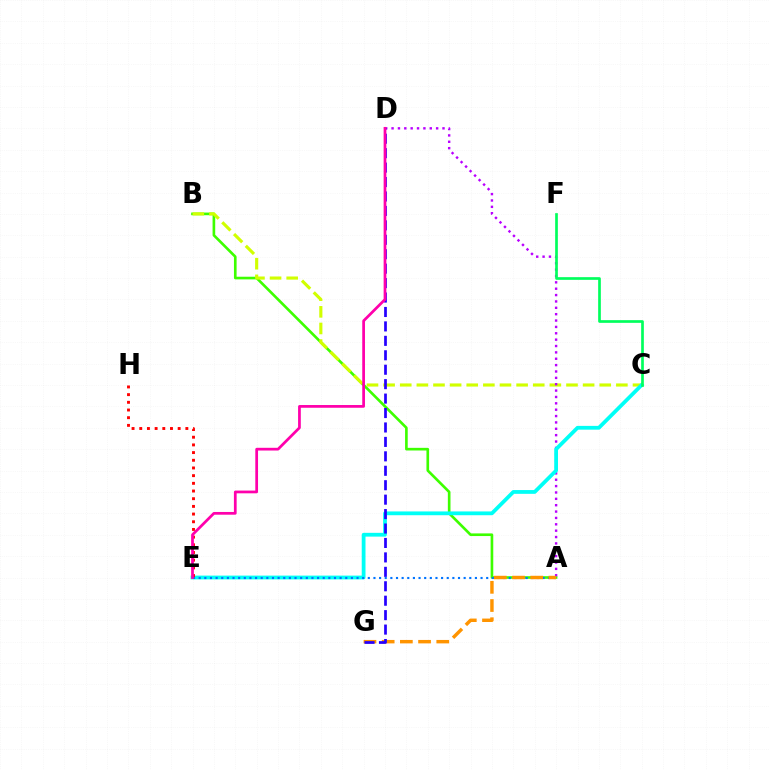{('A', 'B'): [{'color': '#3dff00', 'line_style': 'solid', 'thickness': 1.91}], ('B', 'C'): [{'color': '#d1ff00', 'line_style': 'dashed', 'thickness': 2.26}], ('A', 'D'): [{'color': '#b900ff', 'line_style': 'dotted', 'thickness': 1.73}], ('C', 'E'): [{'color': '#00fff6', 'line_style': 'solid', 'thickness': 2.72}], ('A', 'E'): [{'color': '#0074ff', 'line_style': 'dotted', 'thickness': 1.53}], ('A', 'G'): [{'color': '#ff9400', 'line_style': 'dashed', 'thickness': 2.47}], ('D', 'G'): [{'color': '#2500ff', 'line_style': 'dashed', 'thickness': 1.96}], ('E', 'H'): [{'color': '#ff0000', 'line_style': 'dotted', 'thickness': 2.09}], ('C', 'F'): [{'color': '#00ff5c', 'line_style': 'solid', 'thickness': 1.93}], ('D', 'E'): [{'color': '#ff00ac', 'line_style': 'solid', 'thickness': 1.97}]}